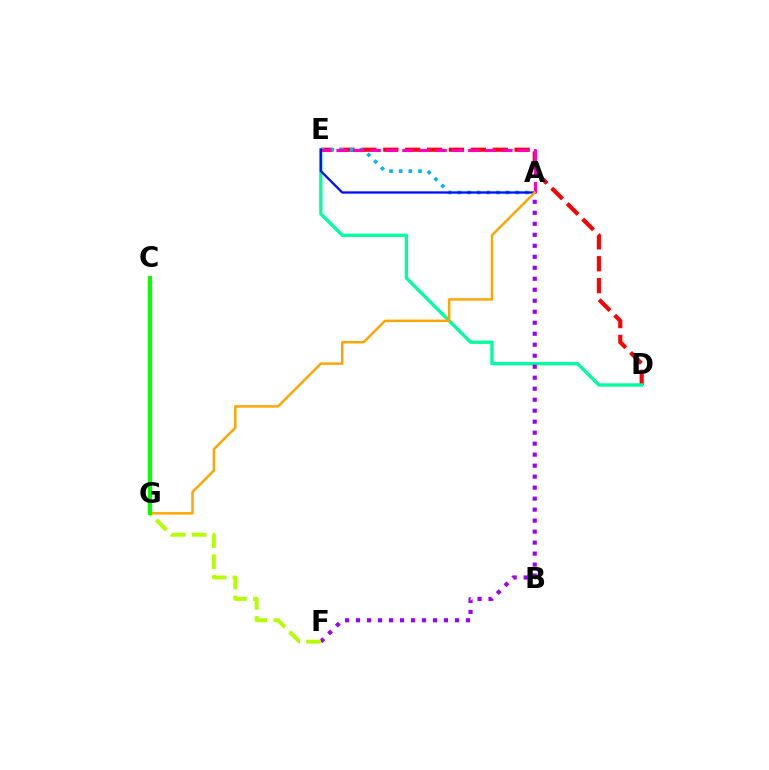{('D', 'E'): [{'color': '#ff0000', 'line_style': 'dashed', 'thickness': 2.97}, {'color': '#00ff9d', 'line_style': 'solid', 'thickness': 2.4}], ('A', 'F'): [{'color': '#9b00ff', 'line_style': 'dotted', 'thickness': 2.99}], ('F', 'G'): [{'color': '#b3ff00', 'line_style': 'dashed', 'thickness': 2.84}], ('A', 'E'): [{'color': '#00b5ff', 'line_style': 'dotted', 'thickness': 2.62}, {'color': '#ff00bd', 'line_style': 'dashed', 'thickness': 2.24}, {'color': '#0010ff', 'line_style': 'solid', 'thickness': 1.67}], ('A', 'G'): [{'color': '#ffa500', 'line_style': 'solid', 'thickness': 1.78}], ('C', 'G'): [{'color': '#08ff00', 'line_style': 'solid', 'thickness': 2.95}]}